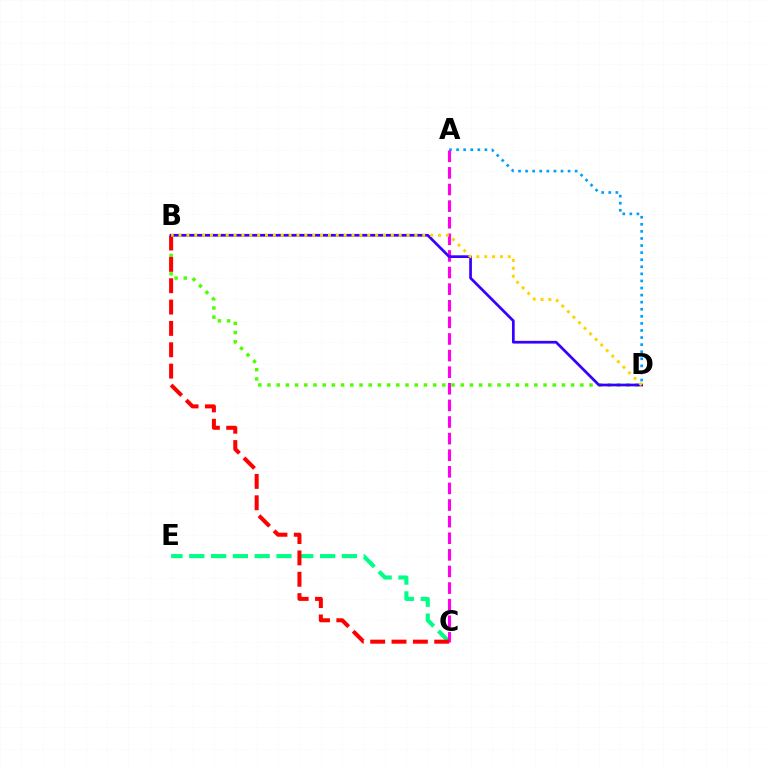{('C', 'E'): [{'color': '#00ff86', 'line_style': 'dashed', 'thickness': 2.96}], ('A', 'D'): [{'color': '#009eff', 'line_style': 'dotted', 'thickness': 1.92}], ('A', 'C'): [{'color': '#ff00ed', 'line_style': 'dashed', 'thickness': 2.26}], ('B', 'D'): [{'color': '#4fff00', 'line_style': 'dotted', 'thickness': 2.5}, {'color': '#3700ff', 'line_style': 'solid', 'thickness': 1.96}, {'color': '#ffd500', 'line_style': 'dotted', 'thickness': 2.14}], ('B', 'C'): [{'color': '#ff0000', 'line_style': 'dashed', 'thickness': 2.9}]}